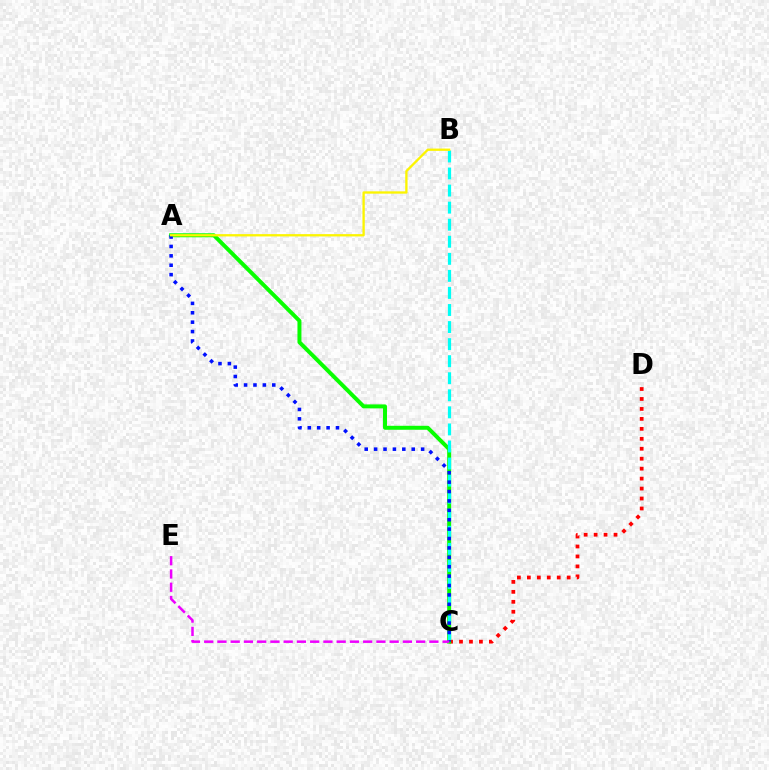{('C', 'D'): [{'color': '#ff0000', 'line_style': 'dotted', 'thickness': 2.71}], ('A', 'C'): [{'color': '#08ff00', 'line_style': 'solid', 'thickness': 2.86}, {'color': '#0010ff', 'line_style': 'dotted', 'thickness': 2.55}], ('B', 'C'): [{'color': '#00fff6', 'line_style': 'dashed', 'thickness': 2.32}], ('C', 'E'): [{'color': '#ee00ff', 'line_style': 'dashed', 'thickness': 1.8}], ('A', 'B'): [{'color': '#fcf500', 'line_style': 'solid', 'thickness': 1.67}]}